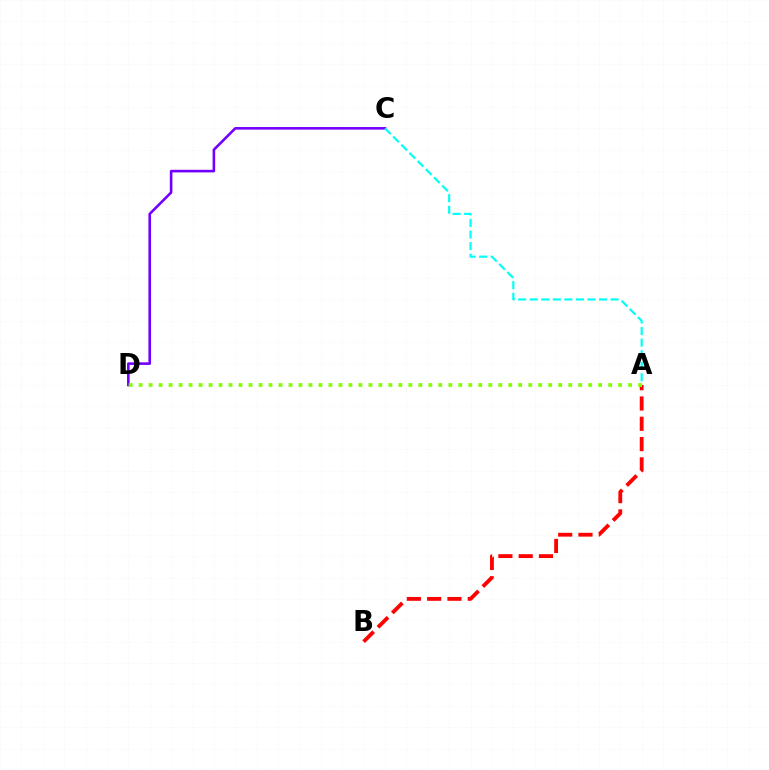{('A', 'B'): [{'color': '#ff0000', 'line_style': 'dashed', 'thickness': 2.76}], ('C', 'D'): [{'color': '#7200ff', 'line_style': 'solid', 'thickness': 1.88}], ('A', 'C'): [{'color': '#00fff6', 'line_style': 'dashed', 'thickness': 1.57}], ('A', 'D'): [{'color': '#84ff00', 'line_style': 'dotted', 'thickness': 2.71}]}